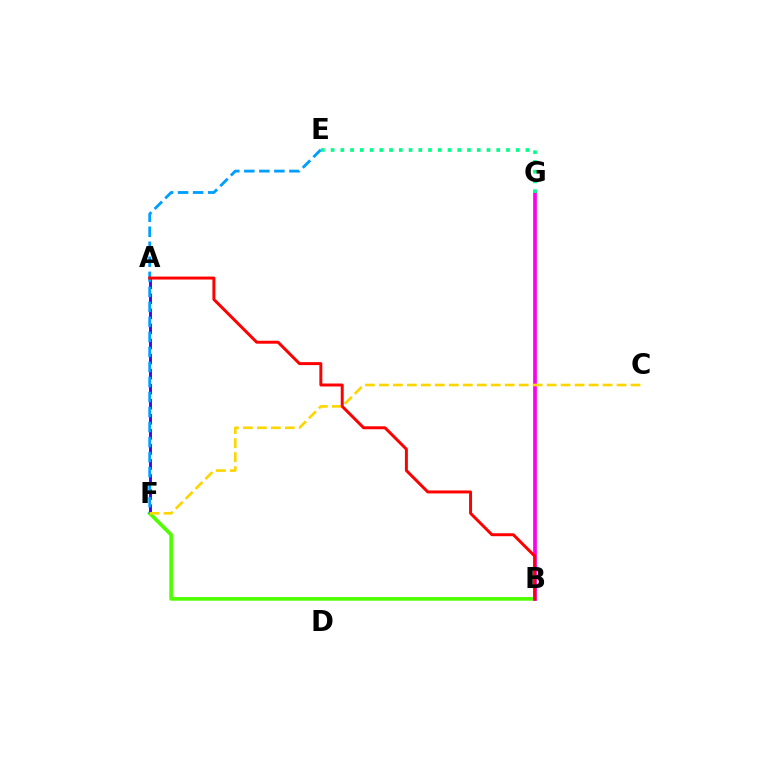{('B', 'F'): [{'color': '#4fff00', 'line_style': 'solid', 'thickness': 2.62}], ('A', 'F'): [{'color': '#3700ff', 'line_style': 'dashed', 'thickness': 2.05}], ('E', 'F'): [{'color': '#009eff', 'line_style': 'dashed', 'thickness': 2.04}], ('B', 'G'): [{'color': '#ff00ed', 'line_style': 'solid', 'thickness': 2.67}], ('E', 'G'): [{'color': '#00ff86', 'line_style': 'dotted', 'thickness': 2.65}], ('C', 'F'): [{'color': '#ffd500', 'line_style': 'dashed', 'thickness': 1.9}], ('A', 'B'): [{'color': '#ff0000', 'line_style': 'solid', 'thickness': 2.13}]}